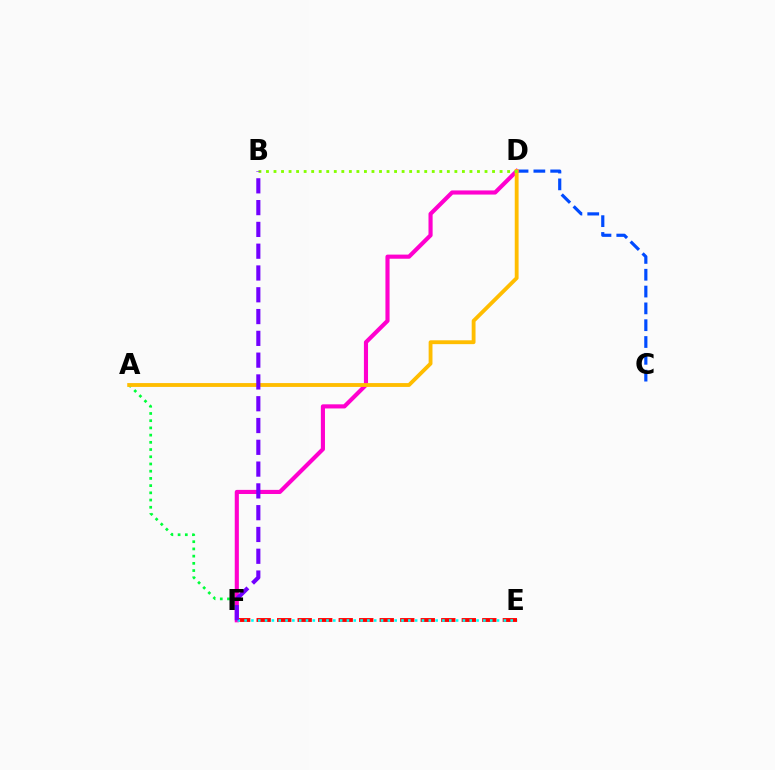{('E', 'F'): [{'color': '#ff0000', 'line_style': 'dashed', 'thickness': 2.79}, {'color': '#00fff6', 'line_style': 'dotted', 'thickness': 1.85}], ('C', 'D'): [{'color': '#004bff', 'line_style': 'dashed', 'thickness': 2.28}], ('A', 'F'): [{'color': '#00ff39', 'line_style': 'dotted', 'thickness': 1.96}], ('D', 'F'): [{'color': '#ff00cf', 'line_style': 'solid', 'thickness': 2.97}], ('A', 'D'): [{'color': '#ffbd00', 'line_style': 'solid', 'thickness': 2.77}], ('B', 'D'): [{'color': '#84ff00', 'line_style': 'dotted', 'thickness': 2.05}], ('B', 'F'): [{'color': '#7200ff', 'line_style': 'dashed', 'thickness': 2.96}]}